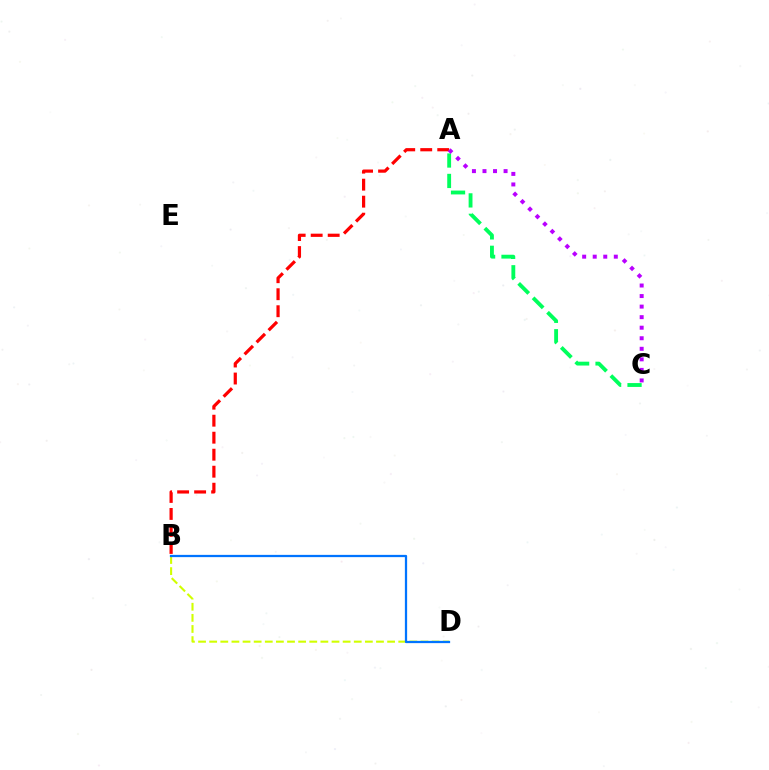{('A', 'B'): [{'color': '#ff0000', 'line_style': 'dashed', 'thickness': 2.31}], ('B', 'D'): [{'color': '#d1ff00', 'line_style': 'dashed', 'thickness': 1.51}, {'color': '#0074ff', 'line_style': 'solid', 'thickness': 1.63}], ('A', 'C'): [{'color': '#00ff5c', 'line_style': 'dashed', 'thickness': 2.77}, {'color': '#b900ff', 'line_style': 'dotted', 'thickness': 2.87}]}